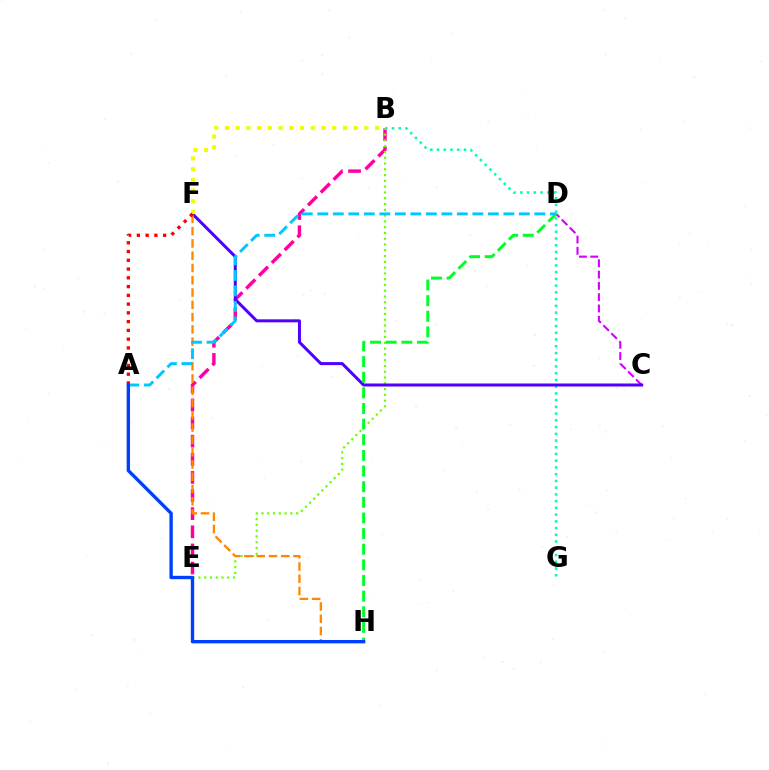{('B', 'E'): [{'color': '#ff00a0', 'line_style': 'dashed', 'thickness': 2.46}, {'color': '#66ff00', 'line_style': 'dotted', 'thickness': 1.57}], ('B', 'G'): [{'color': '#00ffaf', 'line_style': 'dotted', 'thickness': 1.83}], ('C', 'D'): [{'color': '#d600ff', 'line_style': 'dashed', 'thickness': 1.53}], ('C', 'F'): [{'color': '#4f00ff', 'line_style': 'solid', 'thickness': 2.17}], ('F', 'H'): [{'color': '#ff8800', 'line_style': 'dashed', 'thickness': 1.67}], ('D', 'H'): [{'color': '#00ff27', 'line_style': 'dashed', 'thickness': 2.12}], ('A', 'D'): [{'color': '#00c7ff', 'line_style': 'dashed', 'thickness': 2.11}], ('B', 'F'): [{'color': '#eeff00', 'line_style': 'dotted', 'thickness': 2.91}], ('A', 'F'): [{'color': '#ff0000', 'line_style': 'dotted', 'thickness': 2.38}], ('A', 'H'): [{'color': '#003fff', 'line_style': 'solid', 'thickness': 2.42}]}